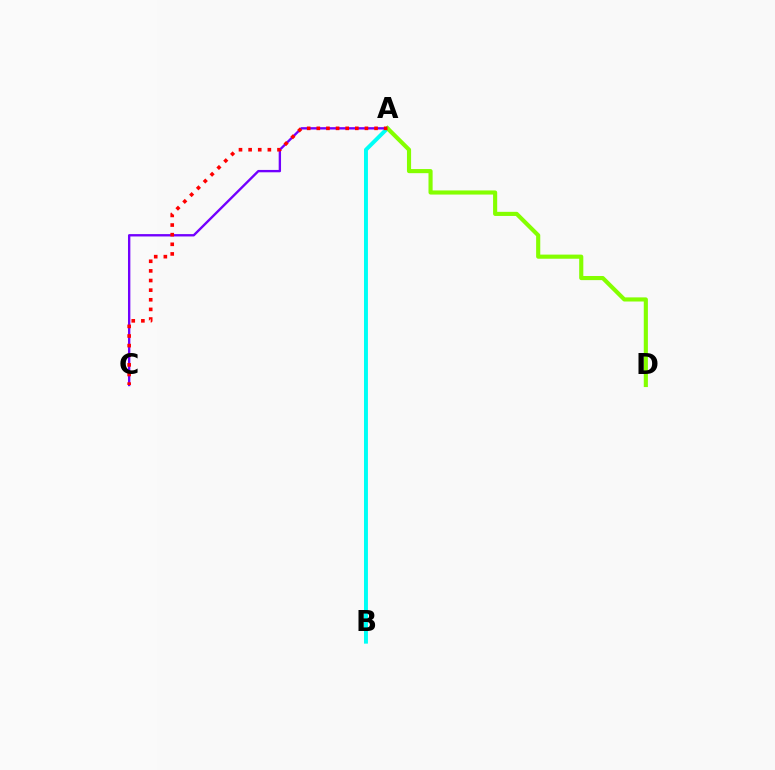{('A', 'B'): [{'color': '#00fff6', 'line_style': 'solid', 'thickness': 2.83}], ('A', 'C'): [{'color': '#7200ff', 'line_style': 'solid', 'thickness': 1.7}, {'color': '#ff0000', 'line_style': 'dotted', 'thickness': 2.62}], ('A', 'D'): [{'color': '#84ff00', 'line_style': 'solid', 'thickness': 2.97}]}